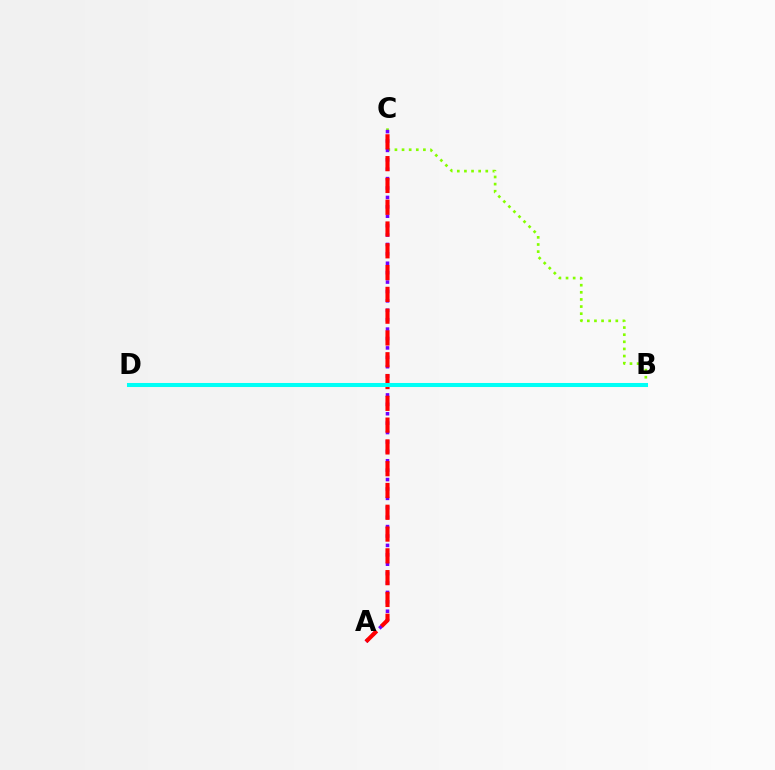{('B', 'C'): [{'color': '#84ff00', 'line_style': 'dotted', 'thickness': 1.93}], ('A', 'C'): [{'color': '#7200ff', 'line_style': 'dotted', 'thickness': 2.56}, {'color': '#ff0000', 'line_style': 'dashed', 'thickness': 2.96}], ('B', 'D'): [{'color': '#00fff6', 'line_style': 'solid', 'thickness': 2.91}]}